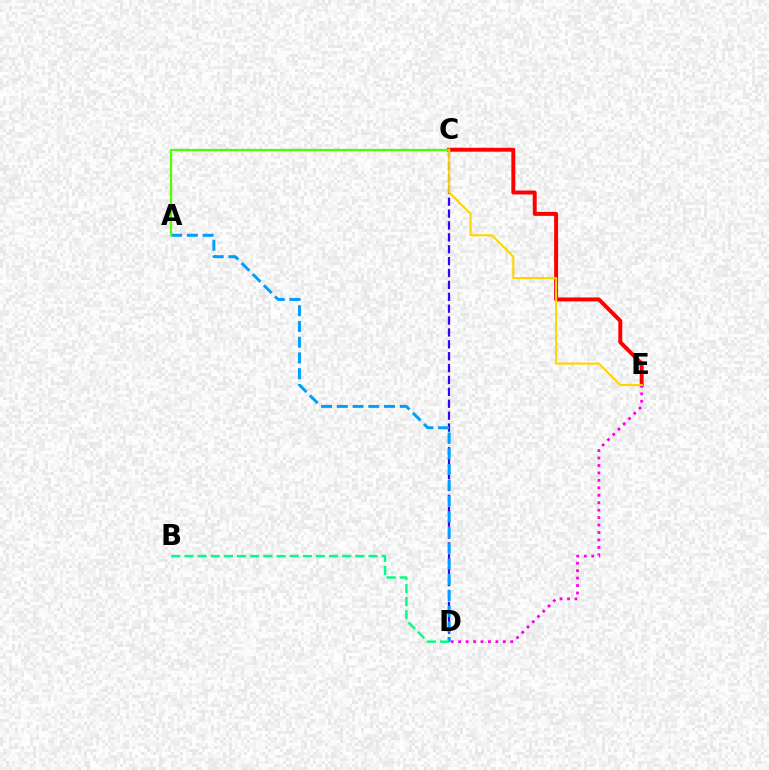{('C', 'E'): [{'color': '#ff0000', 'line_style': 'solid', 'thickness': 2.84}, {'color': '#ffd500', 'line_style': 'solid', 'thickness': 1.51}], ('C', 'D'): [{'color': '#3700ff', 'line_style': 'dashed', 'thickness': 1.61}], ('A', 'D'): [{'color': '#009eff', 'line_style': 'dashed', 'thickness': 2.14}], ('B', 'D'): [{'color': '#00ff86', 'line_style': 'dashed', 'thickness': 1.79}], ('A', 'C'): [{'color': '#4fff00', 'line_style': 'solid', 'thickness': 1.63}], ('D', 'E'): [{'color': '#ff00ed', 'line_style': 'dotted', 'thickness': 2.02}]}